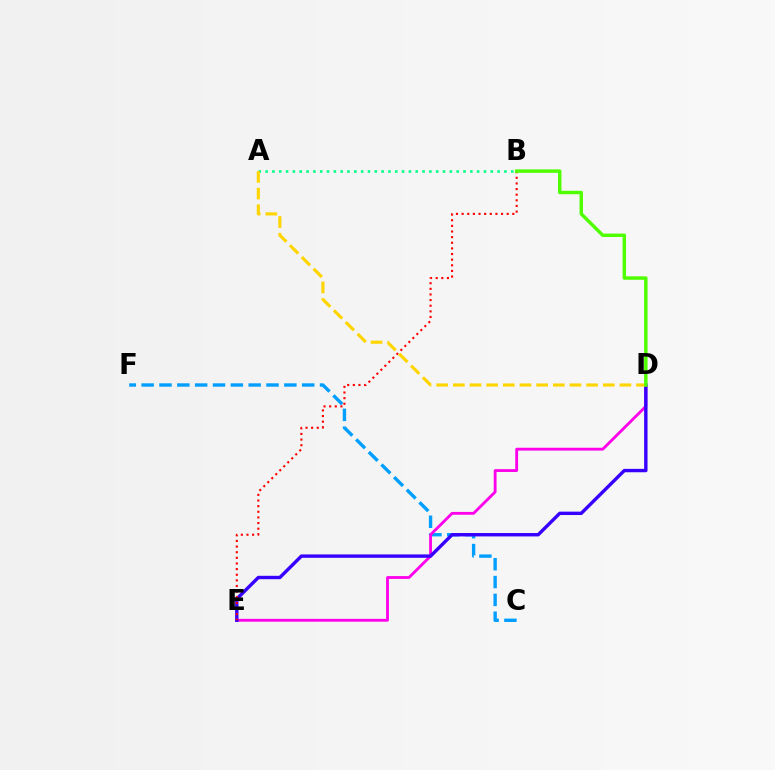{('C', 'F'): [{'color': '#009eff', 'line_style': 'dashed', 'thickness': 2.42}], ('D', 'E'): [{'color': '#ff00ed', 'line_style': 'solid', 'thickness': 2.04}, {'color': '#3700ff', 'line_style': 'solid', 'thickness': 2.44}], ('A', 'B'): [{'color': '#00ff86', 'line_style': 'dotted', 'thickness': 1.85}], ('B', 'E'): [{'color': '#ff0000', 'line_style': 'dotted', 'thickness': 1.53}], ('A', 'D'): [{'color': '#ffd500', 'line_style': 'dashed', 'thickness': 2.26}], ('B', 'D'): [{'color': '#4fff00', 'line_style': 'solid', 'thickness': 2.48}]}